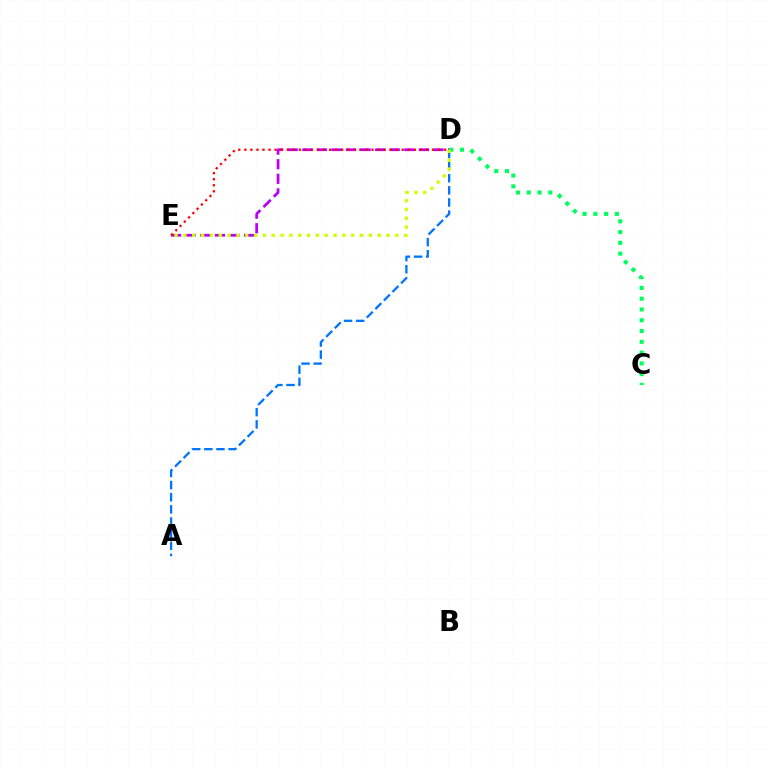{('A', 'D'): [{'color': '#0074ff', 'line_style': 'dashed', 'thickness': 1.65}], ('C', 'D'): [{'color': '#00ff5c', 'line_style': 'dotted', 'thickness': 2.93}], ('D', 'E'): [{'color': '#b900ff', 'line_style': 'dashed', 'thickness': 1.98}, {'color': '#ff0000', 'line_style': 'dotted', 'thickness': 1.64}, {'color': '#d1ff00', 'line_style': 'dotted', 'thickness': 2.4}]}